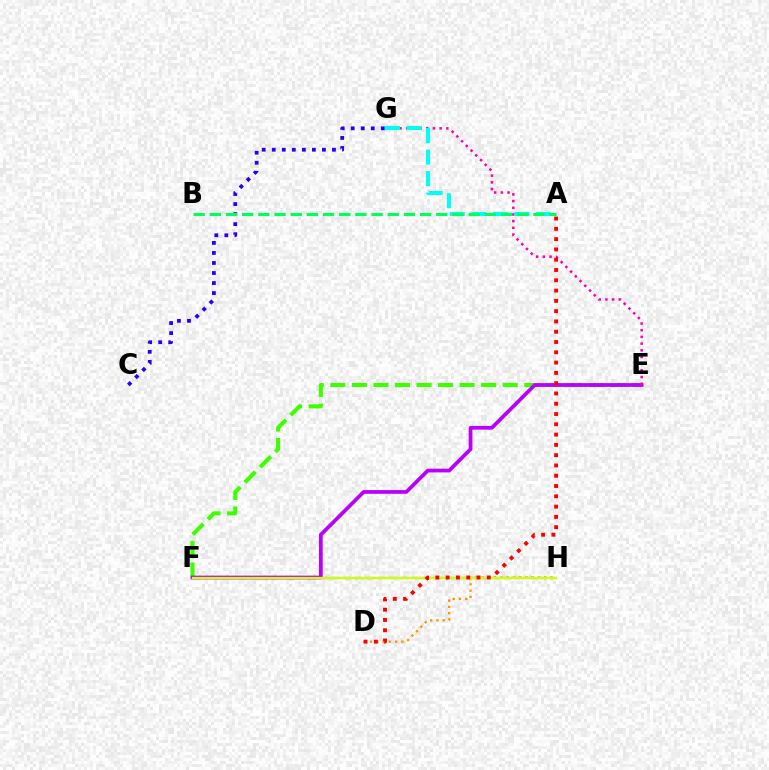{('E', 'F'): [{'color': '#3dff00', 'line_style': 'dashed', 'thickness': 2.93}, {'color': '#b900ff', 'line_style': 'solid', 'thickness': 2.69}], ('C', 'G'): [{'color': '#2500ff', 'line_style': 'dotted', 'thickness': 2.73}], ('E', 'G'): [{'color': '#ff00ac', 'line_style': 'dotted', 'thickness': 1.82}], ('A', 'G'): [{'color': '#00fff6', 'line_style': 'dashed', 'thickness': 2.93}], ('A', 'B'): [{'color': '#00ff5c', 'line_style': 'dashed', 'thickness': 2.2}], ('D', 'H'): [{'color': '#ff9400', 'line_style': 'dotted', 'thickness': 1.7}], ('F', 'H'): [{'color': '#0074ff', 'line_style': 'dashed', 'thickness': 1.56}, {'color': '#d1ff00', 'line_style': 'solid', 'thickness': 1.65}], ('A', 'D'): [{'color': '#ff0000', 'line_style': 'dotted', 'thickness': 2.79}]}